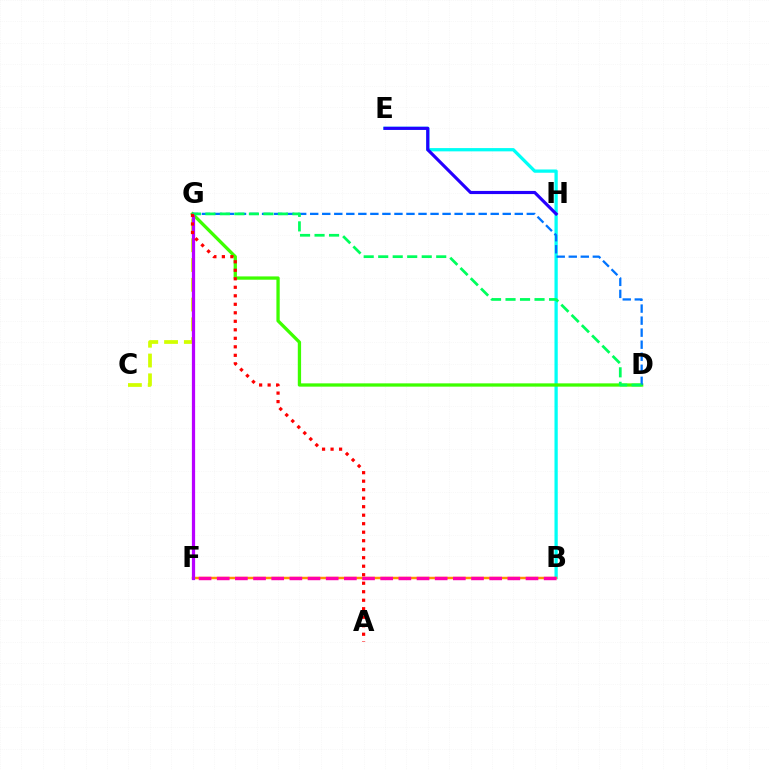{('B', 'E'): [{'color': '#00fff6', 'line_style': 'solid', 'thickness': 2.35}], ('C', 'G'): [{'color': '#d1ff00', 'line_style': 'dashed', 'thickness': 2.69}], ('D', 'G'): [{'color': '#3dff00', 'line_style': 'solid', 'thickness': 2.37}, {'color': '#0074ff', 'line_style': 'dashed', 'thickness': 1.63}, {'color': '#00ff5c', 'line_style': 'dashed', 'thickness': 1.97}], ('B', 'F'): [{'color': '#ff9400', 'line_style': 'solid', 'thickness': 1.77}, {'color': '#ff00ac', 'line_style': 'dashed', 'thickness': 2.47}], ('E', 'H'): [{'color': '#2500ff', 'line_style': 'solid', 'thickness': 2.27}], ('F', 'G'): [{'color': '#b900ff', 'line_style': 'solid', 'thickness': 2.33}], ('A', 'G'): [{'color': '#ff0000', 'line_style': 'dotted', 'thickness': 2.31}]}